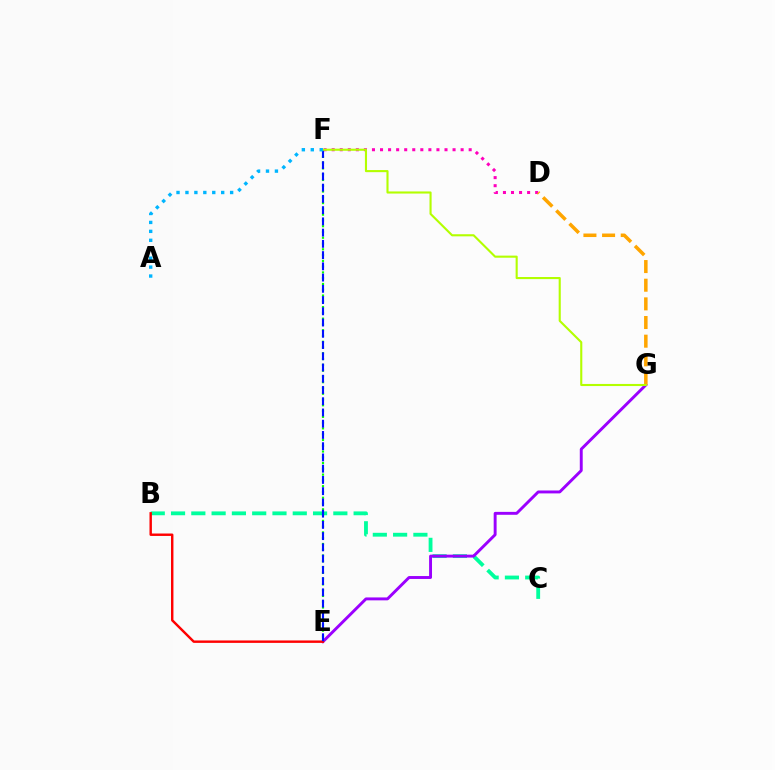{('B', 'C'): [{'color': '#00ff9d', 'line_style': 'dashed', 'thickness': 2.76}], ('D', 'F'): [{'color': '#ff00bd', 'line_style': 'dotted', 'thickness': 2.19}], ('E', 'G'): [{'color': '#9b00ff', 'line_style': 'solid', 'thickness': 2.1}], ('E', 'F'): [{'color': '#08ff00', 'line_style': 'dotted', 'thickness': 1.57}, {'color': '#0010ff', 'line_style': 'dashed', 'thickness': 1.53}], ('B', 'E'): [{'color': '#ff0000', 'line_style': 'solid', 'thickness': 1.74}], ('D', 'G'): [{'color': '#ffa500', 'line_style': 'dashed', 'thickness': 2.53}], ('F', 'G'): [{'color': '#b3ff00', 'line_style': 'solid', 'thickness': 1.52}], ('A', 'F'): [{'color': '#00b5ff', 'line_style': 'dotted', 'thickness': 2.43}]}